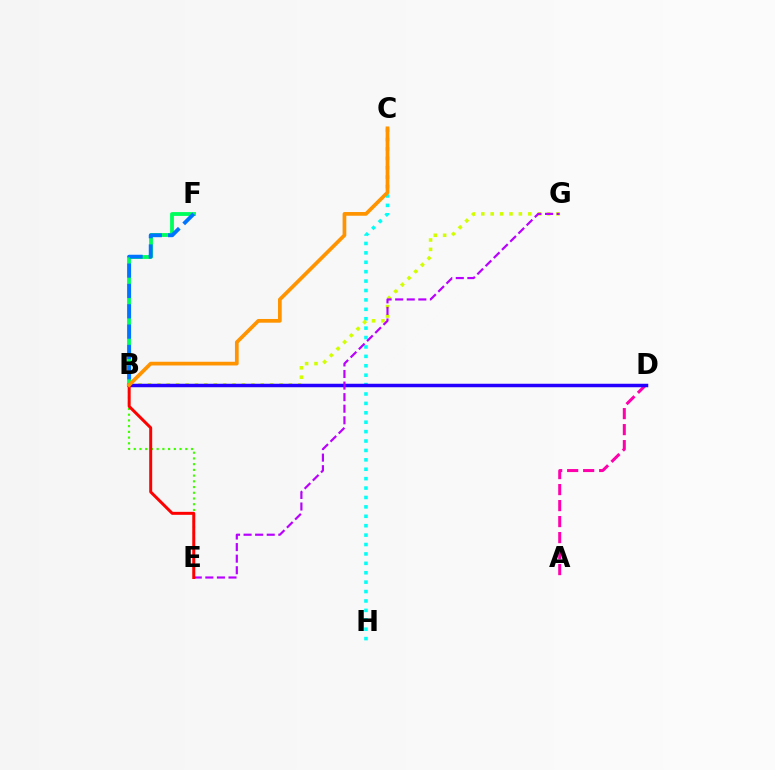{('C', 'H'): [{'color': '#00fff6', 'line_style': 'dotted', 'thickness': 2.56}], ('B', 'E'): [{'color': '#3dff00', 'line_style': 'dotted', 'thickness': 1.56}, {'color': '#ff0000', 'line_style': 'solid', 'thickness': 2.14}], ('B', 'G'): [{'color': '#d1ff00', 'line_style': 'dotted', 'thickness': 2.55}], ('B', 'F'): [{'color': '#00ff5c', 'line_style': 'solid', 'thickness': 2.77}, {'color': '#0074ff', 'line_style': 'dashed', 'thickness': 2.76}], ('A', 'D'): [{'color': '#ff00ac', 'line_style': 'dashed', 'thickness': 2.17}], ('B', 'D'): [{'color': '#2500ff', 'line_style': 'solid', 'thickness': 2.51}], ('E', 'G'): [{'color': '#b900ff', 'line_style': 'dashed', 'thickness': 1.57}], ('B', 'C'): [{'color': '#ff9400', 'line_style': 'solid', 'thickness': 2.68}]}